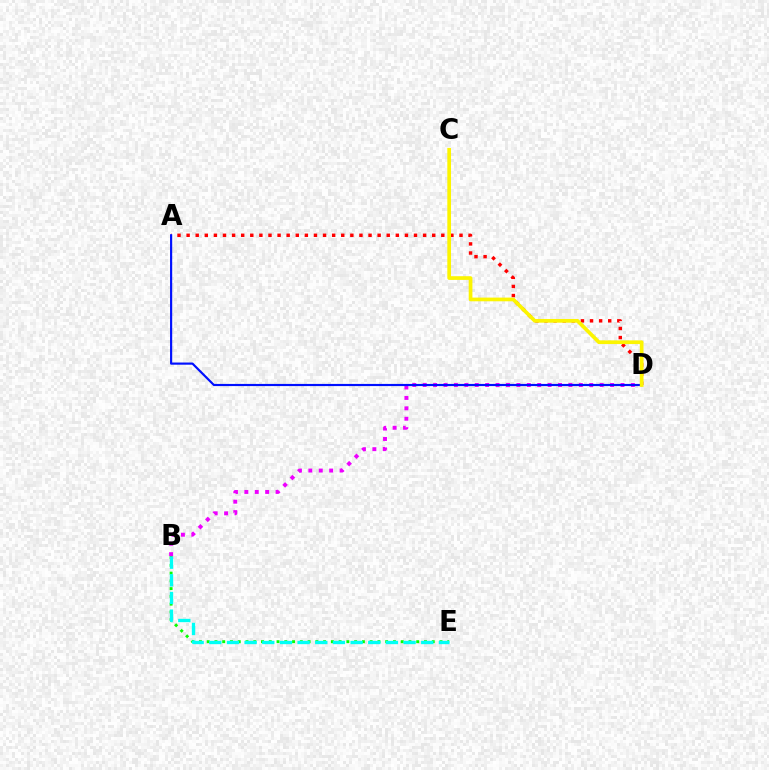{('B', 'E'): [{'color': '#08ff00', 'line_style': 'dotted', 'thickness': 2.11}, {'color': '#00fff6', 'line_style': 'dashed', 'thickness': 2.4}], ('A', 'D'): [{'color': '#ff0000', 'line_style': 'dotted', 'thickness': 2.47}, {'color': '#0010ff', 'line_style': 'solid', 'thickness': 1.56}], ('B', 'D'): [{'color': '#ee00ff', 'line_style': 'dotted', 'thickness': 2.83}], ('C', 'D'): [{'color': '#fcf500', 'line_style': 'solid', 'thickness': 2.66}]}